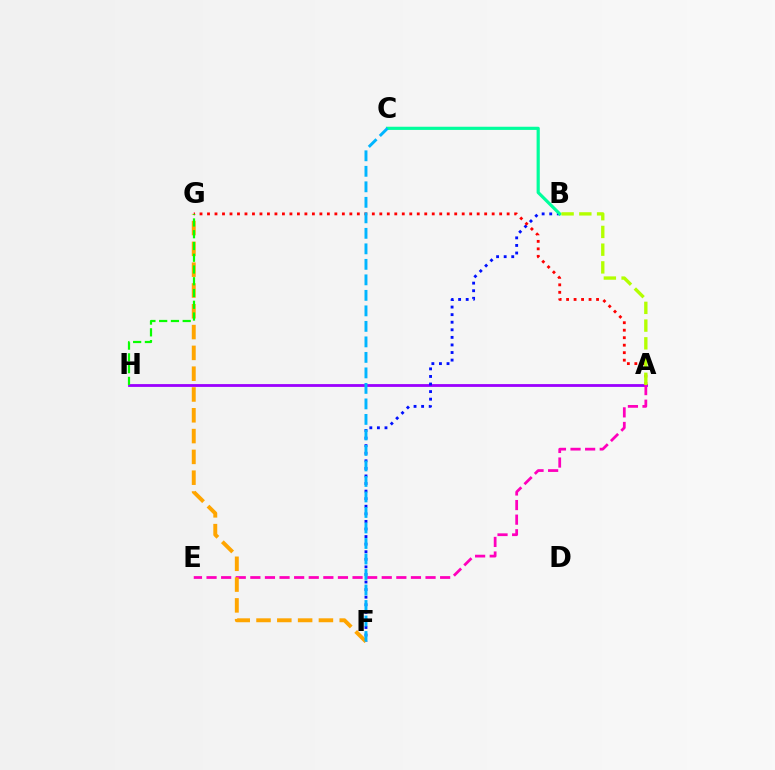{('A', 'H'): [{'color': '#9b00ff', 'line_style': 'solid', 'thickness': 2.02}], ('B', 'F'): [{'color': '#0010ff', 'line_style': 'dotted', 'thickness': 2.06}], ('A', 'E'): [{'color': '#ff00bd', 'line_style': 'dashed', 'thickness': 1.98}], ('F', 'G'): [{'color': '#ffa500', 'line_style': 'dashed', 'thickness': 2.83}], ('A', 'G'): [{'color': '#ff0000', 'line_style': 'dotted', 'thickness': 2.04}], ('B', 'C'): [{'color': '#00ff9d', 'line_style': 'solid', 'thickness': 2.29}], ('C', 'F'): [{'color': '#00b5ff', 'line_style': 'dashed', 'thickness': 2.11}], ('A', 'B'): [{'color': '#b3ff00', 'line_style': 'dashed', 'thickness': 2.41}], ('G', 'H'): [{'color': '#08ff00', 'line_style': 'dashed', 'thickness': 1.6}]}